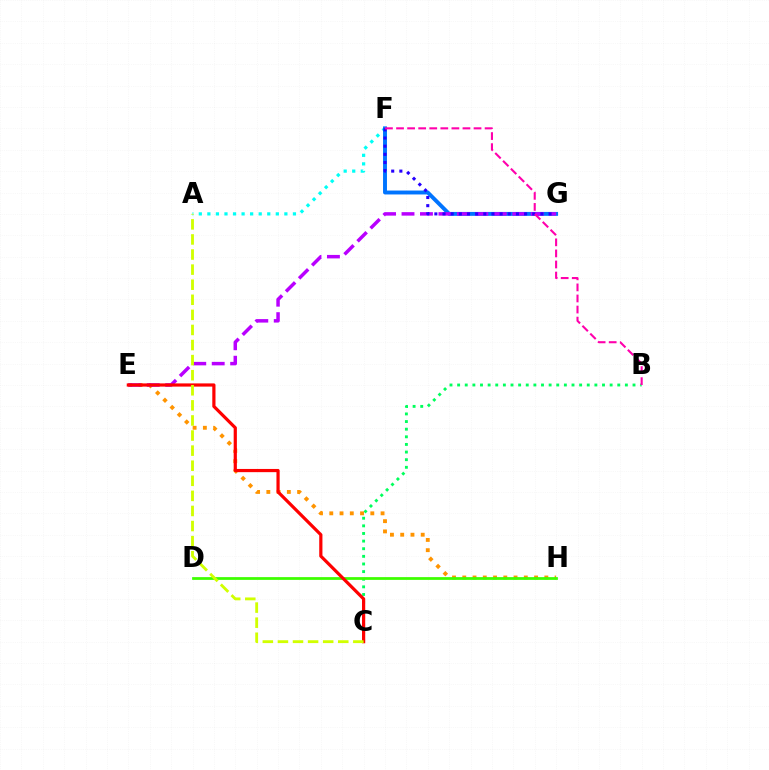{('A', 'F'): [{'color': '#00fff6', 'line_style': 'dotted', 'thickness': 2.32}], ('B', 'C'): [{'color': '#00ff5c', 'line_style': 'dotted', 'thickness': 2.07}], ('F', 'G'): [{'color': '#0074ff', 'line_style': 'solid', 'thickness': 2.82}, {'color': '#2500ff', 'line_style': 'dotted', 'thickness': 2.22}], ('E', 'H'): [{'color': '#ff9400', 'line_style': 'dotted', 'thickness': 2.79}], ('E', 'G'): [{'color': '#b900ff', 'line_style': 'dashed', 'thickness': 2.51}], ('D', 'H'): [{'color': '#3dff00', 'line_style': 'solid', 'thickness': 1.99}], ('C', 'E'): [{'color': '#ff0000', 'line_style': 'solid', 'thickness': 2.3}], ('B', 'F'): [{'color': '#ff00ac', 'line_style': 'dashed', 'thickness': 1.5}], ('A', 'C'): [{'color': '#d1ff00', 'line_style': 'dashed', 'thickness': 2.05}]}